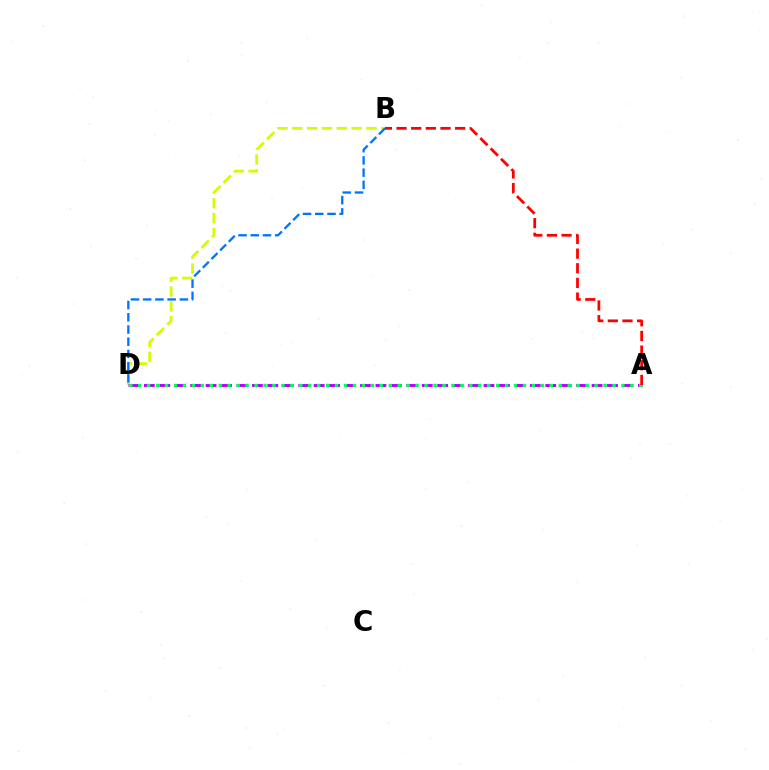{('B', 'D'): [{'color': '#d1ff00', 'line_style': 'dashed', 'thickness': 2.01}, {'color': '#0074ff', 'line_style': 'dashed', 'thickness': 1.66}], ('A', 'D'): [{'color': '#b900ff', 'line_style': 'dashed', 'thickness': 2.1}, {'color': '#00ff5c', 'line_style': 'dotted', 'thickness': 2.43}], ('A', 'B'): [{'color': '#ff0000', 'line_style': 'dashed', 'thickness': 1.99}]}